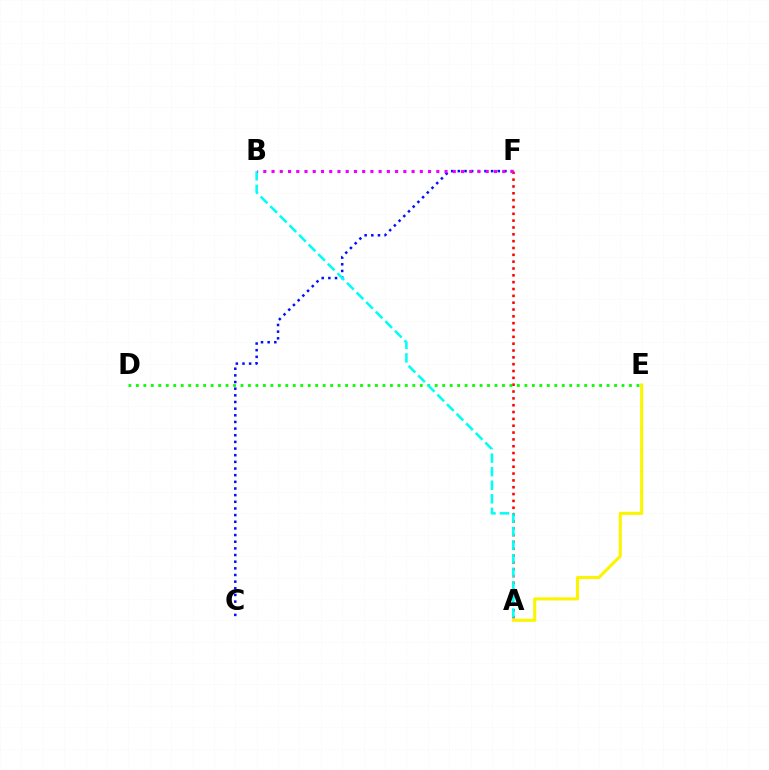{('A', 'F'): [{'color': '#ff0000', 'line_style': 'dotted', 'thickness': 1.86}], ('D', 'E'): [{'color': '#08ff00', 'line_style': 'dotted', 'thickness': 2.03}], ('C', 'F'): [{'color': '#0010ff', 'line_style': 'dotted', 'thickness': 1.81}], ('A', 'B'): [{'color': '#00fff6', 'line_style': 'dashed', 'thickness': 1.84}], ('A', 'E'): [{'color': '#fcf500', 'line_style': 'solid', 'thickness': 2.22}], ('B', 'F'): [{'color': '#ee00ff', 'line_style': 'dotted', 'thickness': 2.24}]}